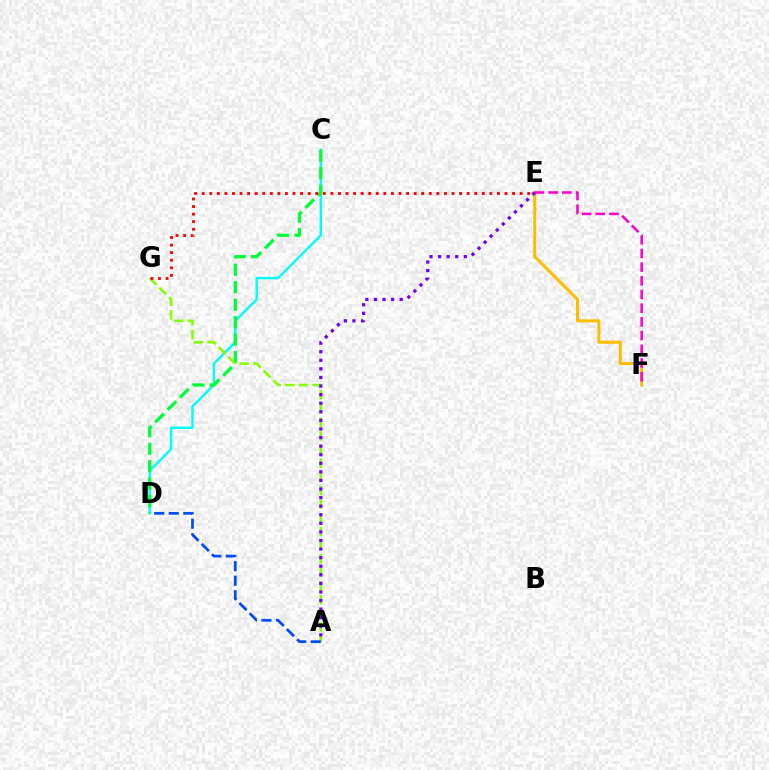{('C', 'D'): [{'color': '#00fff6', 'line_style': 'solid', 'thickness': 1.74}, {'color': '#00ff39', 'line_style': 'dashed', 'thickness': 2.37}], ('A', 'G'): [{'color': '#84ff00', 'line_style': 'dashed', 'thickness': 1.85}], ('E', 'F'): [{'color': '#ffbd00', 'line_style': 'solid', 'thickness': 2.19}, {'color': '#ff00cf', 'line_style': 'dashed', 'thickness': 1.86}], ('A', 'E'): [{'color': '#7200ff', 'line_style': 'dotted', 'thickness': 2.33}], ('E', 'G'): [{'color': '#ff0000', 'line_style': 'dotted', 'thickness': 2.06}], ('A', 'D'): [{'color': '#004bff', 'line_style': 'dashed', 'thickness': 1.98}]}